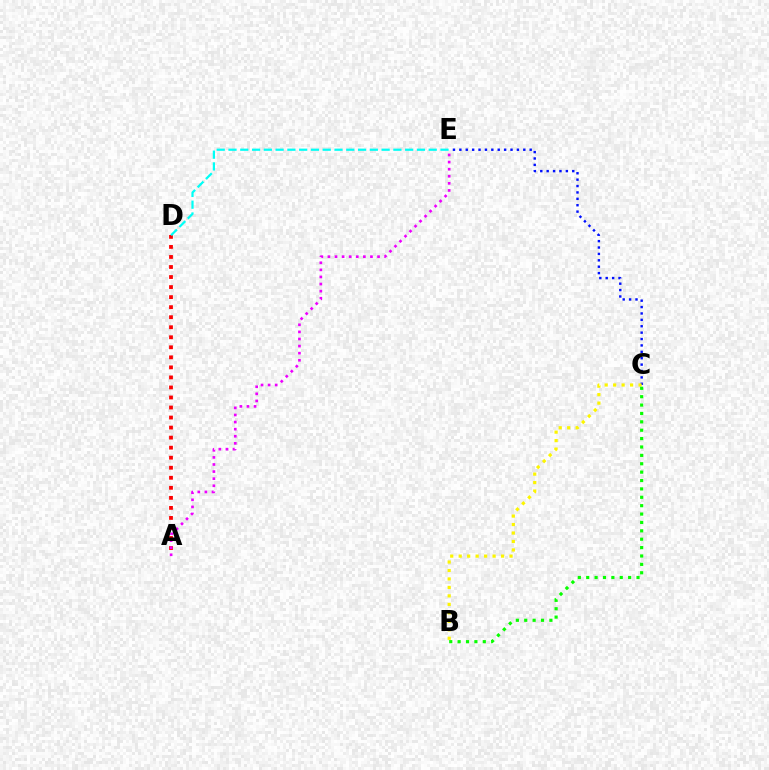{('A', 'D'): [{'color': '#ff0000', 'line_style': 'dotted', 'thickness': 2.73}], ('A', 'E'): [{'color': '#ee00ff', 'line_style': 'dotted', 'thickness': 1.93}], ('C', 'E'): [{'color': '#0010ff', 'line_style': 'dotted', 'thickness': 1.74}], ('B', 'C'): [{'color': '#fcf500', 'line_style': 'dotted', 'thickness': 2.3}, {'color': '#08ff00', 'line_style': 'dotted', 'thickness': 2.28}], ('D', 'E'): [{'color': '#00fff6', 'line_style': 'dashed', 'thickness': 1.6}]}